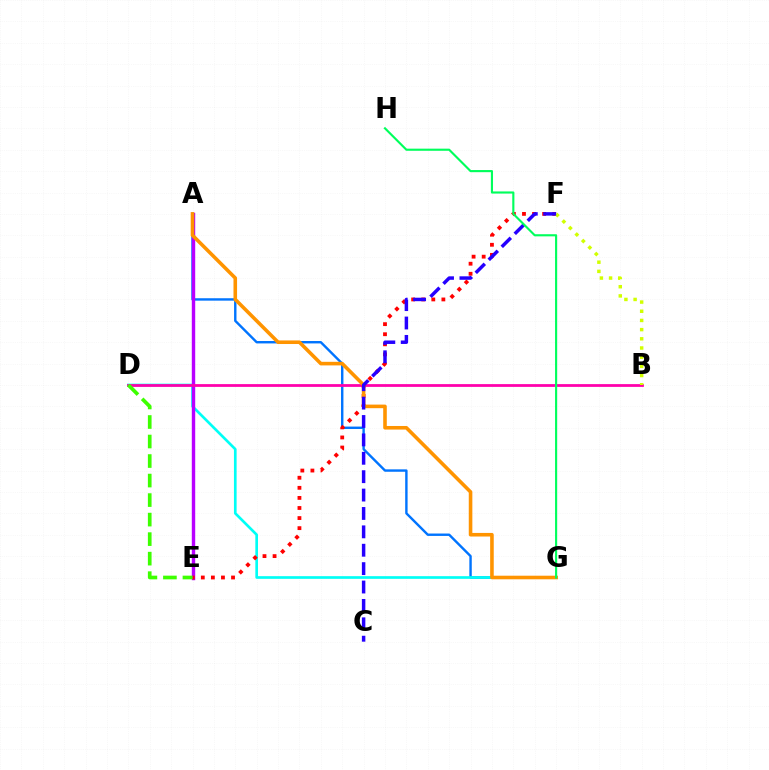{('A', 'G'): [{'color': '#0074ff', 'line_style': 'solid', 'thickness': 1.73}, {'color': '#ff9400', 'line_style': 'solid', 'thickness': 2.58}], ('D', 'G'): [{'color': '#00fff6', 'line_style': 'solid', 'thickness': 1.92}], ('A', 'E'): [{'color': '#b900ff', 'line_style': 'solid', 'thickness': 2.45}], ('B', 'D'): [{'color': '#ff00ac', 'line_style': 'solid', 'thickness': 2.0}], ('E', 'F'): [{'color': '#ff0000', 'line_style': 'dotted', 'thickness': 2.74}], ('B', 'F'): [{'color': '#d1ff00', 'line_style': 'dotted', 'thickness': 2.5}], ('D', 'E'): [{'color': '#3dff00', 'line_style': 'dashed', 'thickness': 2.65}], ('C', 'F'): [{'color': '#2500ff', 'line_style': 'dashed', 'thickness': 2.5}], ('G', 'H'): [{'color': '#00ff5c', 'line_style': 'solid', 'thickness': 1.54}]}